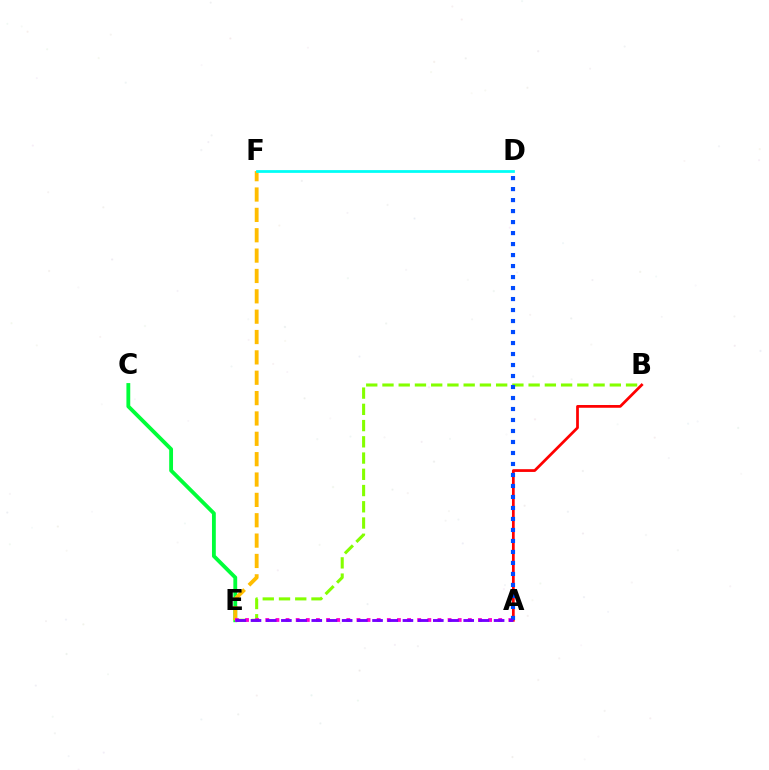{('C', 'E'): [{'color': '#00ff39', 'line_style': 'solid', 'thickness': 2.75}], ('E', 'F'): [{'color': '#ffbd00', 'line_style': 'dashed', 'thickness': 2.77}], ('B', 'E'): [{'color': '#84ff00', 'line_style': 'dashed', 'thickness': 2.21}], ('A', 'B'): [{'color': '#ff0000', 'line_style': 'solid', 'thickness': 1.98}], ('A', 'E'): [{'color': '#ff00cf', 'line_style': 'dotted', 'thickness': 2.75}, {'color': '#7200ff', 'line_style': 'dashed', 'thickness': 2.06}], ('D', 'F'): [{'color': '#00fff6', 'line_style': 'solid', 'thickness': 1.99}], ('A', 'D'): [{'color': '#004bff', 'line_style': 'dotted', 'thickness': 2.99}]}